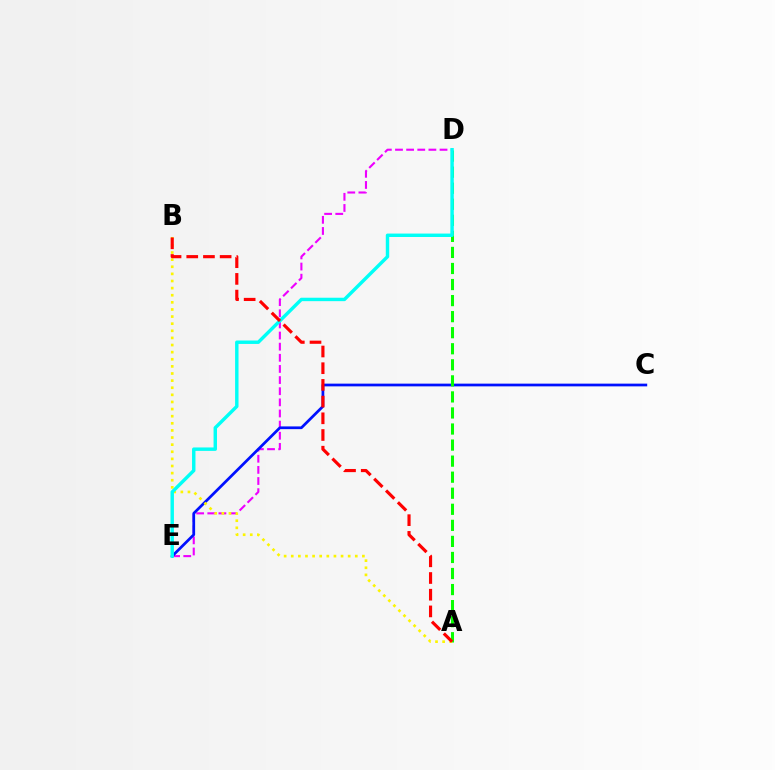{('D', 'E'): [{'color': '#ee00ff', 'line_style': 'dashed', 'thickness': 1.51}, {'color': '#00fff6', 'line_style': 'solid', 'thickness': 2.46}], ('C', 'E'): [{'color': '#0010ff', 'line_style': 'solid', 'thickness': 1.96}], ('A', 'D'): [{'color': '#08ff00', 'line_style': 'dashed', 'thickness': 2.18}], ('A', 'B'): [{'color': '#fcf500', 'line_style': 'dotted', 'thickness': 1.93}, {'color': '#ff0000', 'line_style': 'dashed', 'thickness': 2.27}]}